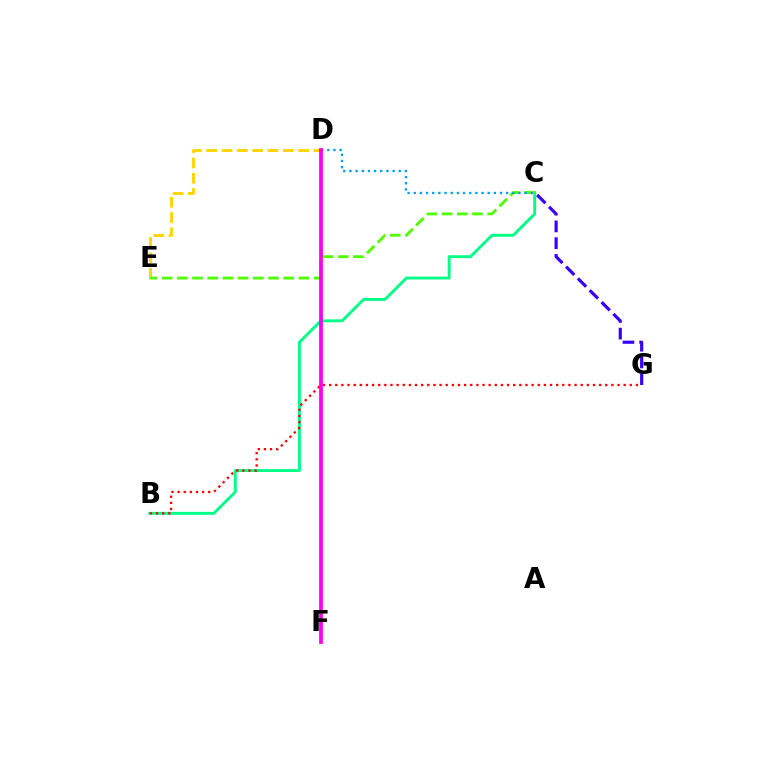{('D', 'E'): [{'color': '#ffd500', 'line_style': 'dashed', 'thickness': 2.08}], ('B', 'C'): [{'color': '#00ff86', 'line_style': 'solid', 'thickness': 2.09}], ('B', 'G'): [{'color': '#ff0000', 'line_style': 'dotted', 'thickness': 1.67}], ('C', 'E'): [{'color': '#4fff00', 'line_style': 'dashed', 'thickness': 2.06}], ('C', 'G'): [{'color': '#3700ff', 'line_style': 'dashed', 'thickness': 2.27}], ('C', 'D'): [{'color': '#009eff', 'line_style': 'dotted', 'thickness': 1.67}], ('D', 'F'): [{'color': '#ff00ed', 'line_style': 'solid', 'thickness': 2.7}]}